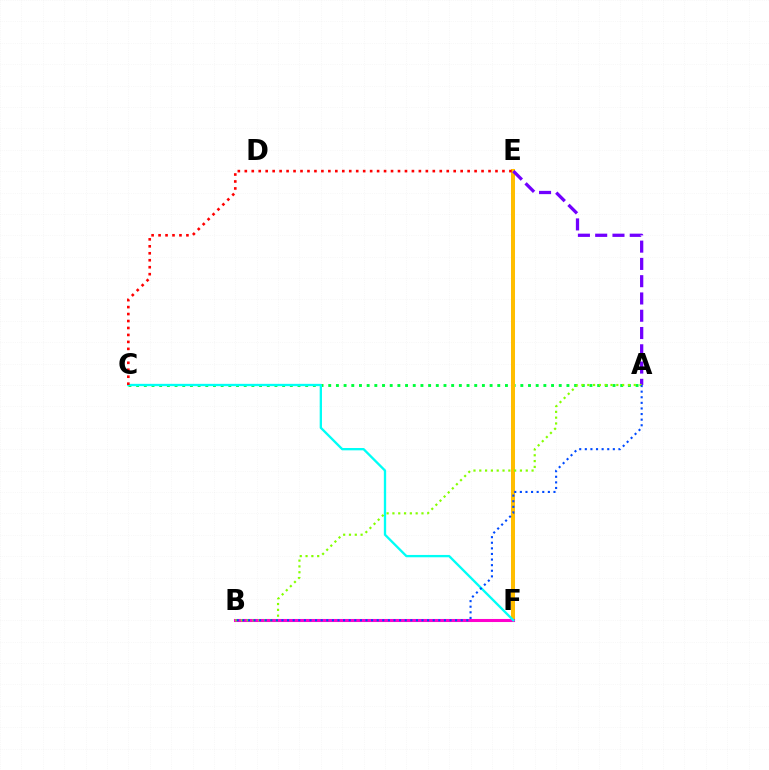{('A', 'C'): [{'color': '#00ff39', 'line_style': 'dotted', 'thickness': 2.09}], ('E', 'F'): [{'color': '#ffbd00', 'line_style': 'solid', 'thickness': 2.9}], ('B', 'F'): [{'color': '#ff00cf', 'line_style': 'solid', 'thickness': 2.2}], ('C', 'F'): [{'color': '#00fff6', 'line_style': 'solid', 'thickness': 1.67}], ('A', 'E'): [{'color': '#7200ff', 'line_style': 'dashed', 'thickness': 2.35}], ('C', 'E'): [{'color': '#ff0000', 'line_style': 'dotted', 'thickness': 1.89}], ('A', 'B'): [{'color': '#84ff00', 'line_style': 'dotted', 'thickness': 1.58}, {'color': '#004bff', 'line_style': 'dotted', 'thickness': 1.52}]}